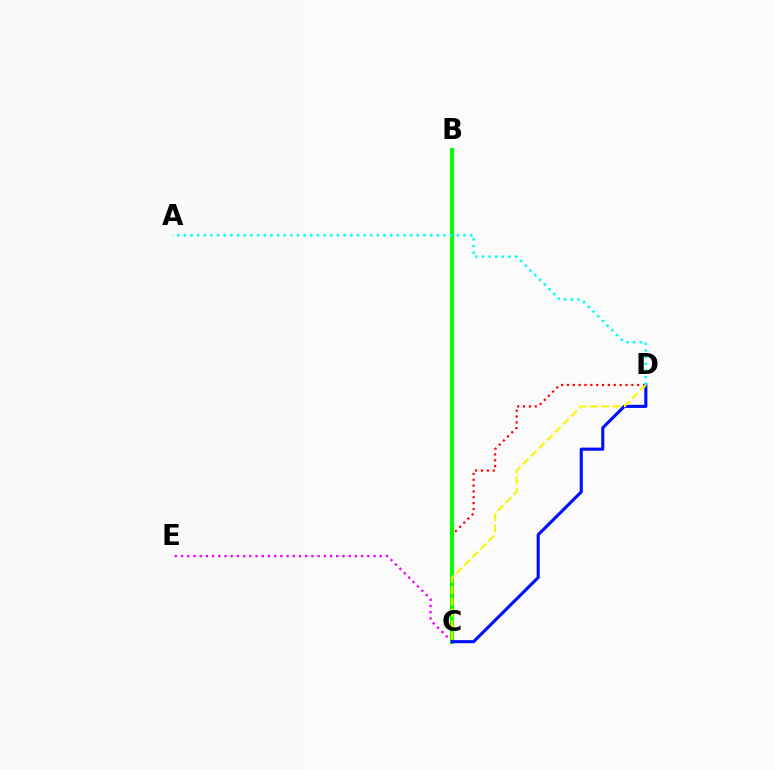{('C', 'E'): [{'color': '#ee00ff', 'line_style': 'dotted', 'thickness': 1.69}], ('C', 'D'): [{'color': '#ff0000', 'line_style': 'dotted', 'thickness': 1.59}, {'color': '#0010ff', 'line_style': 'solid', 'thickness': 2.24}, {'color': '#fcf500', 'line_style': 'dashed', 'thickness': 1.54}], ('B', 'C'): [{'color': '#08ff00', 'line_style': 'solid', 'thickness': 2.93}], ('A', 'D'): [{'color': '#00fff6', 'line_style': 'dotted', 'thickness': 1.81}]}